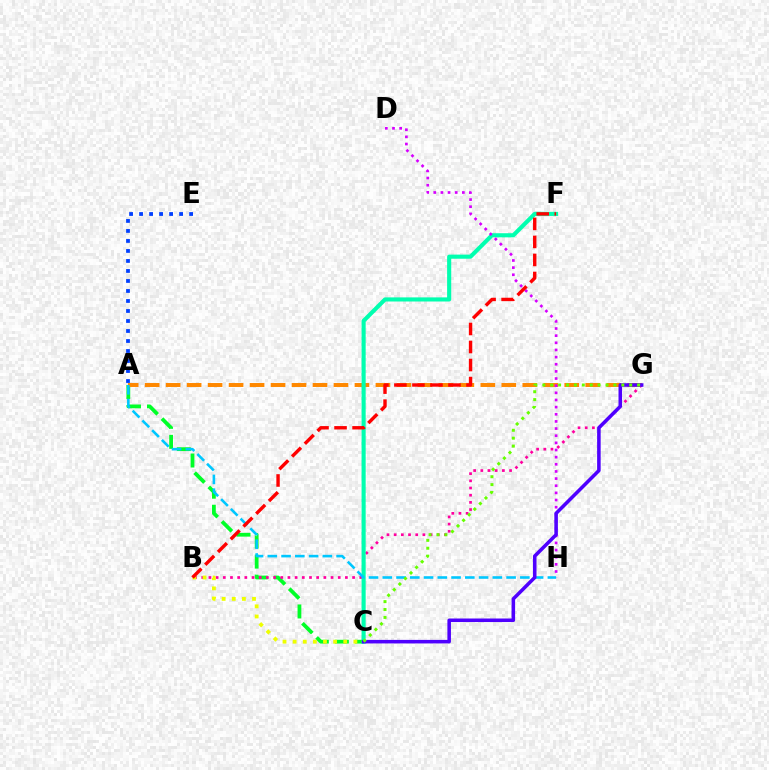{('A', 'E'): [{'color': '#003fff', 'line_style': 'dotted', 'thickness': 2.72}], ('A', 'C'): [{'color': '#00ff27', 'line_style': 'dashed', 'thickness': 2.72}], ('A', 'G'): [{'color': '#ff8800', 'line_style': 'dashed', 'thickness': 2.85}], ('B', 'G'): [{'color': '#ff00a0', 'line_style': 'dotted', 'thickness': 1.95}], ('B', 'C'): [{'color': '#eeff00', 'line_style': 'dotted', 'thickness': 2.75}], ('C', 'F'): [{'color': '#00ffaf', 'line_style': 'solid', 'thickness': 2.96}], ('D', 'H'): [{'color': '#d600ff', 'line_style': 'dotted', 'thickness': 1.94}], ('A', 'H'): [{'color': '#00c7ff', 'line_style': 'dashed', 'thickness': 1.87}], ('C', 'G'): [{'color': '#4f00ff', 'line_style': 'solid', 'thickness': 2.55}, {'color': '#66ff00', 'line_style': 'dotted', 'thickness': 2.15}], ('B', 'F'): [{'color': '#ff0000', 'line_style': 'dashed', 'thickness': 2.45}]}